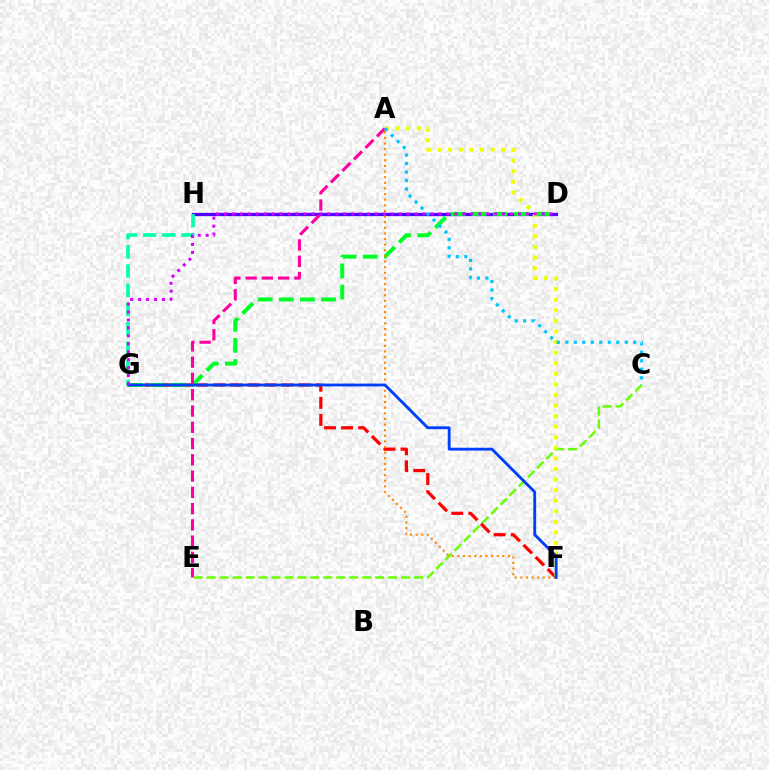{('C', 'E'): [{'color': '#66ff00', 'line_style': 'dashed', 'thickness': 1.76}], ('D', 'H'): [{'color': '#4f00ff', 'line_style': 'solid', 'thickness': 2.36}], ('G', 'H'): [{'color': '#00ffaf', 'line_style': 'dashed', 'thickness': 2.61}], ('F', 'G'): [{'color': '#ff0000', 'line_style': 'dashed', 'thickness': 2.32}, {'color': '#003fff', 'line_style': 'solid', 'thickness': 2.05}], ('D', 'G'): [{'color': '#00ff27', 'line_style': 'dashed', 'thickness': 2.87}, {'color': '#d600ff', 'line_style': 'dotted', 'thickness': 2.16}], ('A', 'F'): [{'color': '#eeff00', 'line_style': 'dotted', 'thickness': 2.87}, {'color': '#ff8800', 'line_style': 'dotted', 'thickness': 1.53}], ('A', 'E'): [{'color': '#ff00a0', 'line_style': 'dashed', 'thickness': 2.21}], ('A', 'C'): [{'color': '#00c7ff', 'line_style': 'dotted', 'thickness': 2.31}]}